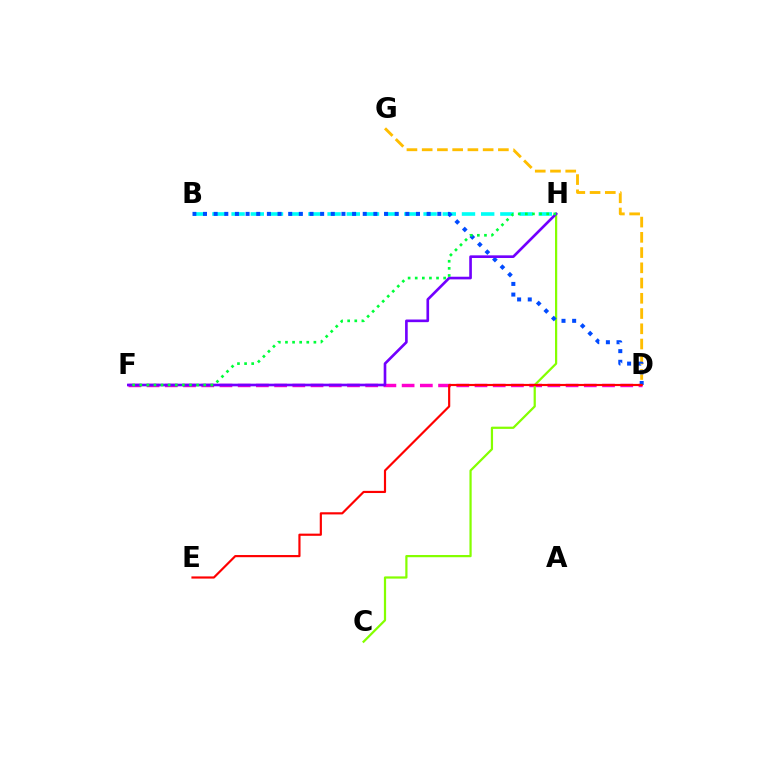{('D', 'F'): [{'color': '#ff00cf', 'line_style': 'dashed', 'thickness': 2.47}], ('C', 'H'): [{'color': '#84ff00', 'line_style': 'solid', 'thickness': 1.6}], ('D', 'G'): [{'color': '#ffbd00', 'line_style': 'dashed', 'thickness': 2.07}], ('B', 'H'): [{'color': '#00fff6', 'line_style': 'dashed', 'thickness': 2.61}], ('B', 'D'): [{'color': '#004bff', 'line_style': 'dotted', 'thickness': 2.89}], ('D', 'E'): [{'color': '#ff0000', 'line_style': 'solid', 'thickness': 1.56}], ('F', 'H'): [{'color': '#7200ff', 'line_style': 'solid', 'thickness': 1.91}, {'color': '#00ff39', 'line_style': 'dotted', 'thickness': 1.93}]}